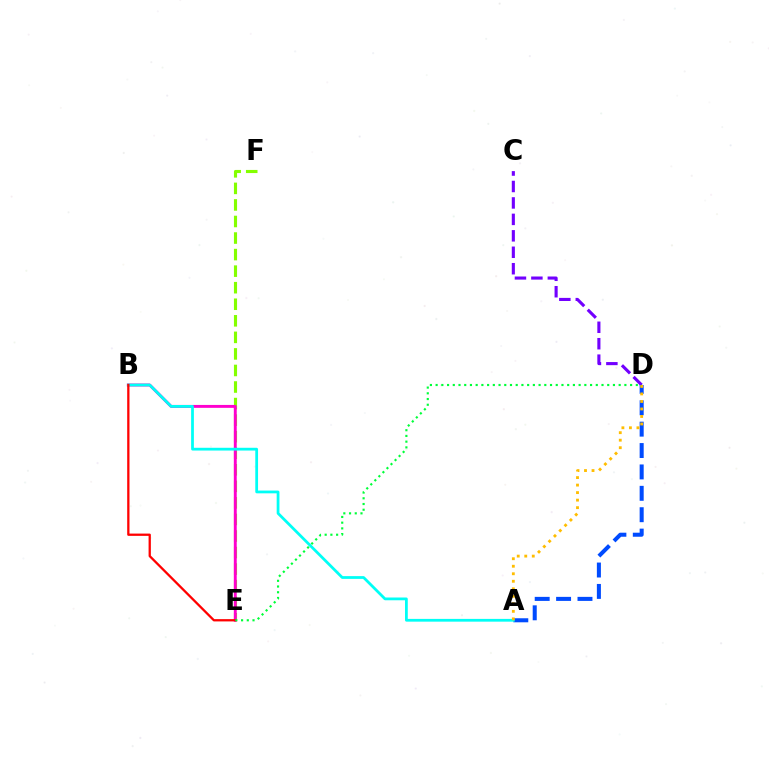{('C', 'D'): [{'color': '#7200ff', 'line_style': 'dashed', 'thickness': 2.23}], ('E', 'F'): [{'color': '#84ff00', 'line_style': 'dashed', 'thickness': 2.25}], ('A', 'D'): [{'color': '#004bff', 'line_style': 'dashed', 'thickness': 2.91}, {'color': '#ffbd00', 'line_style': 'dotted', 'thickness': 2.04}], ('B', 'E'): [{'color': '#ff00cf', 'line_style': 'solid', 'thickness': 2.09}, {'color': '#ff0000', 'line_style': 'solid', 'thickness': 1.64}], ('A', 'B'): [{'color': '#00fff6', 'line_style': 'solid', 'thickness': 1.99}], ('D', 'E'): [{'color': '#00ff39', 'line_style': 'dotted', 'thickness': 1.55}]}